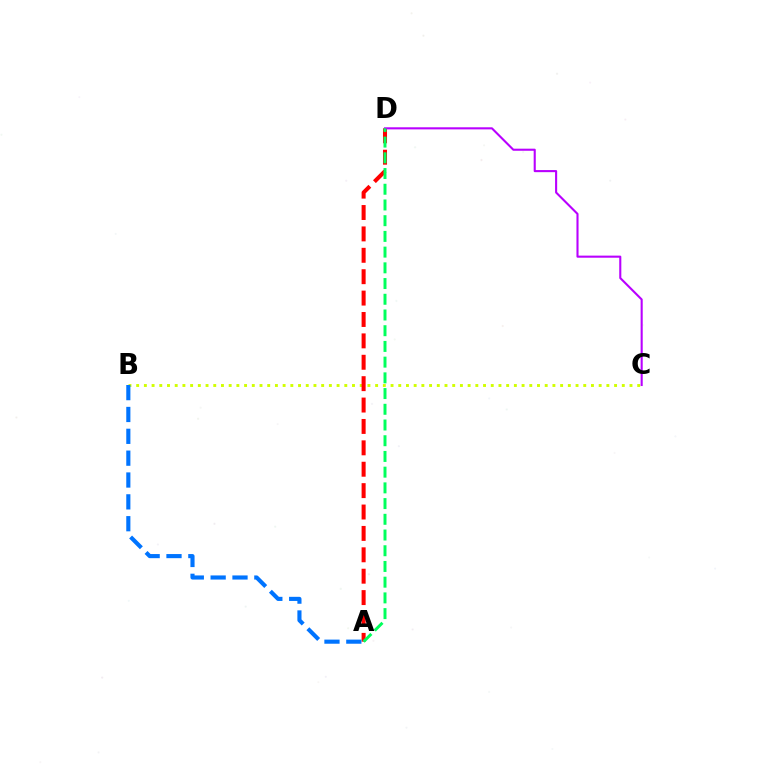{('B', 'C'): [{'color': '#d1ff00', 'line_style': 'dotted', 'thickness': 2.09}], ('A', 'D'): [{'color': '#ff0000', 'line_style': 'dashed', 'thickness': 2.91}, {'color': '#00ff5c', 'line_style': 'dashed', 'thickness': 2.14}], ('C', 'D'): [{'color': '#b900ff', 'line_style': 'solid', 'thickness': 1.51}], ('A', 'B'): [{'color': '#0074ff', 'line_style': 'dashed', 'thickness': 2.97}]}